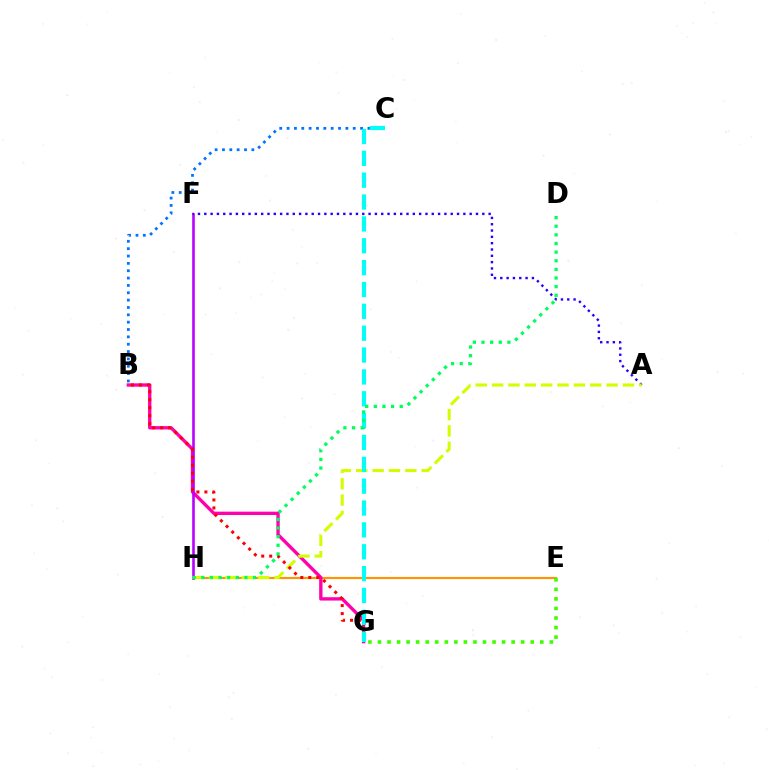{('E', 'H'): [{'color': '#ff9400', 'line_style': 'solid', 'thickness': 1.54}], ('B', 'G'): [{'color': '#ff00ac', 'line_style': 'solid', 'thickness': 2.4}, {'color': '#ff0000', 'line_style': 'dotted', 'thickness': 2.17}], ('B', 'C'): [{'color': '#0074ff', 'line_style': 'dotted', 'thickness': 2.0}], ('F', 'H'): [{'color': '#b900ff', 'line_style': 'solid', 'thickness': 1.88}], ('A', 'F'): [{'color': '#2500ff', 'line_style': 'dotted', 'thickness': 1.72}], ('A', 'H'): [{'color': '#d1ff00', 'line_style': 'dashed', 'thickness': 2.22}], ('E', 'G'): [{'color': '#3dff00', 'line_style': 'dotted', 'thickness': 2.59}], ('C', 'G'): [{'color': '#00fff6', 'line_style': 'dashed', 'thickness': 2.97}], ('D', 'H'): [{'color': '#00ff5c', 'line_style': 'dotted', 'thickness': 2.35}]}